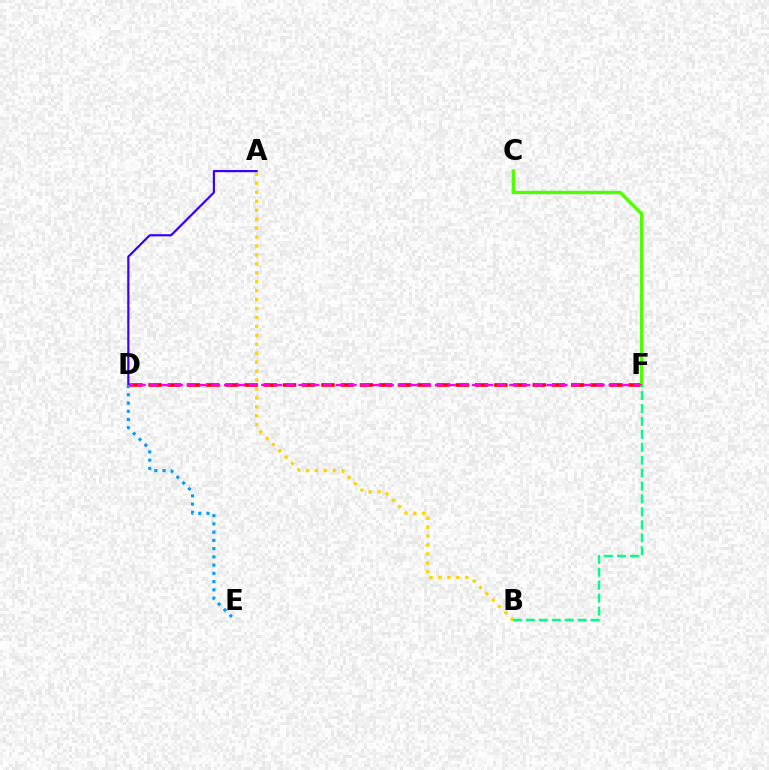{('D', 'F'): [{'color': '#ff0000', 'line_style': 'dashed', 'thickness': 2.61}, {'color': '#ff00ed', 'line_style': 'dashed', 'thickness': 1.69}], ('C', 'F'): [{'color': '#4fff00', 'line_style': 'solid', 'thickness': 2.42}], ('A', 'B'): [{'color': '#ffd500', 'line_style': 'dotted', 'thickness': 2.43}], ('A', 'D'): [{'color': '#3700ff', 'line_style': 'solid', 'thickness': 1.58}], ('B', 'F'): [{'color': '#00ff86', 'line_style': 'dashed', 'thickness': 1.76}], ('D', 'E'): [{'color': '#009eff', 'line_style': 'dotted', 'thickness': 2.24}]}